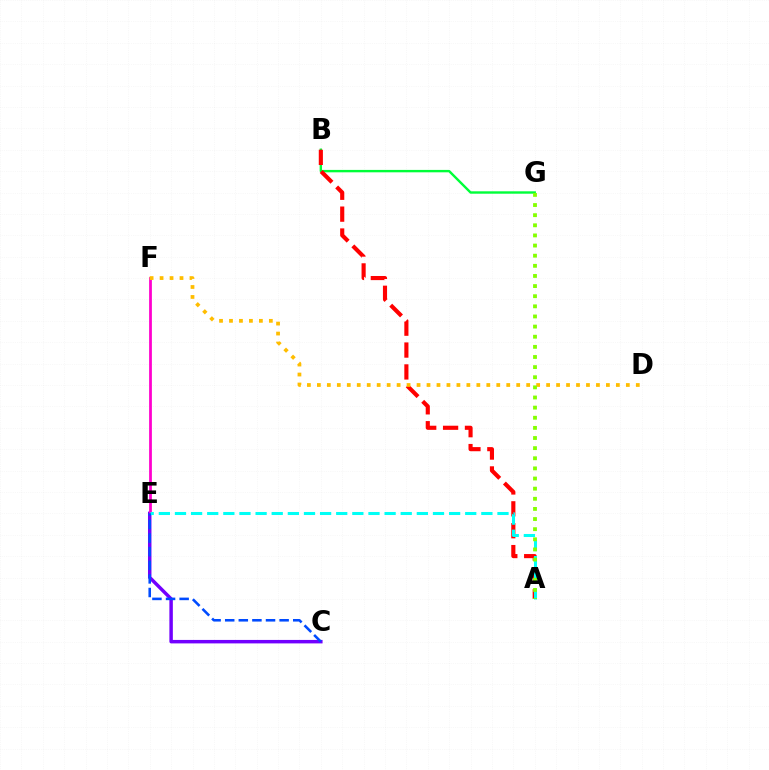{('C', 'E'): [{'color': '#7200ff', 'line_style': 'solid', 'thickness': 2.5}, {'color': '#004bff', 'line_style': 'dashed', 'thickness': 1.85}], ('B', 'G'): [{'color': '#00ff39', 'line_style': 'solid', 'thickness': 1.73}], ('E', 'F'): [{'color': '#ff00cf', 'line_style': 'solid', 'thickness': 1.99}], ('A', 'B'): [{'color': '#ff0000', 'line_style': 'dashed', 'thickness': 2.97}], ('A', 'E'): [{'color': '#00fff6', 'line_style': 'dashed', 'thickness': 2.19}], ('D', 'F'): [{'color': '#ffbd00', 'line_style': 'dotted', 'thickness': 2.71}], ('A', 'G'): [{'color': '#84ff00', 'line_style': 'dotted', 'thickness': 2.75}]}